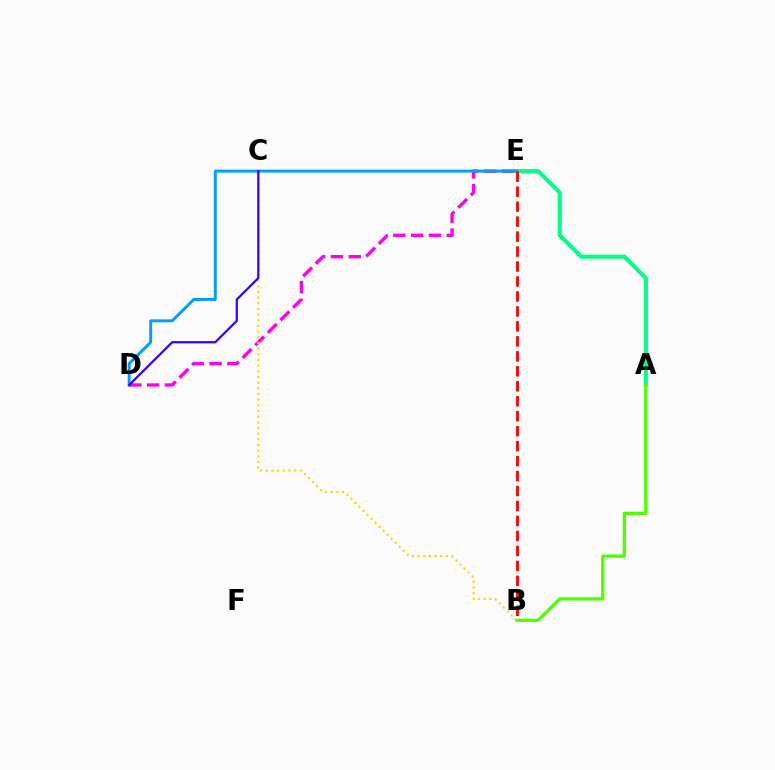{('A', 'E'): [{'color': '#00ff86', 'line_style': 'solid', 'thickness': 2.96}], ('A', 'B'): [{'color': '#4fff00', 'line_style': 'solid', 'thickness': 2.35}], ('D', 'E'): [{'color': '#ff00ed', 'line_style': 'dashed', 'thickness': 2.42}, {'color': '#009eff', 'line_style': 'solid', 'thickness': 2.12}], ('B', 'C'): [{'color': '#ffd500', 'line_style': 'dotted', 'thickness': 1.54}], ('B', 'E'): [{'color': '#ff0000', 'line_style': 'dashed', 'thickness': 2.03}], ('C', 'D'): [{'color': '#3700ff', 'line_style': 'solid', 'thickness': 1.6}]}